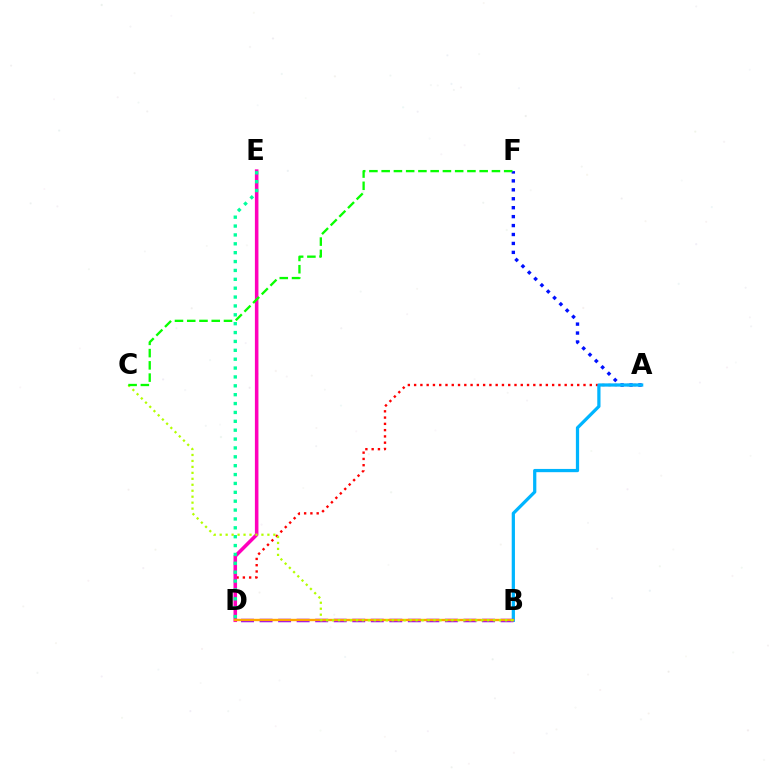{('A', 'D'): [{'color': '#ff0000', 'line_style': 'dotted', 'thickness': 1.7}], ('A', 'F'): [{'color': '#0010ff', 'line_style': 'dotted', 'thickness': 2.43}], ('D', 'E'): [{'color': '#ff00bd', 'line_style': 'solid', 'thickness': 2.56}, {'color': '#00ff9d', 'line_style': 'dotted', 'thickness': 2.41}], ('A', 'B'): [{'color': '#00b5ff', 'line_style': 'solid', 'thickness': 2.33}], ('B', 'D'): [{'color': '#9b00ff', 'line_style': 'dashed', 'thickness': 2.52}, {'color': '#ffa500', 'line_style': 'solid', 'thickness': 1.71}], ('B', 'C'): [{'color': '#b3ff00', 'line_style': 'dotted', 'thickness': 1.62}], ('C', 'F'): [{'color': '#08ff00', 'line_style': 'dashed', 'thickness': 1.66}]}